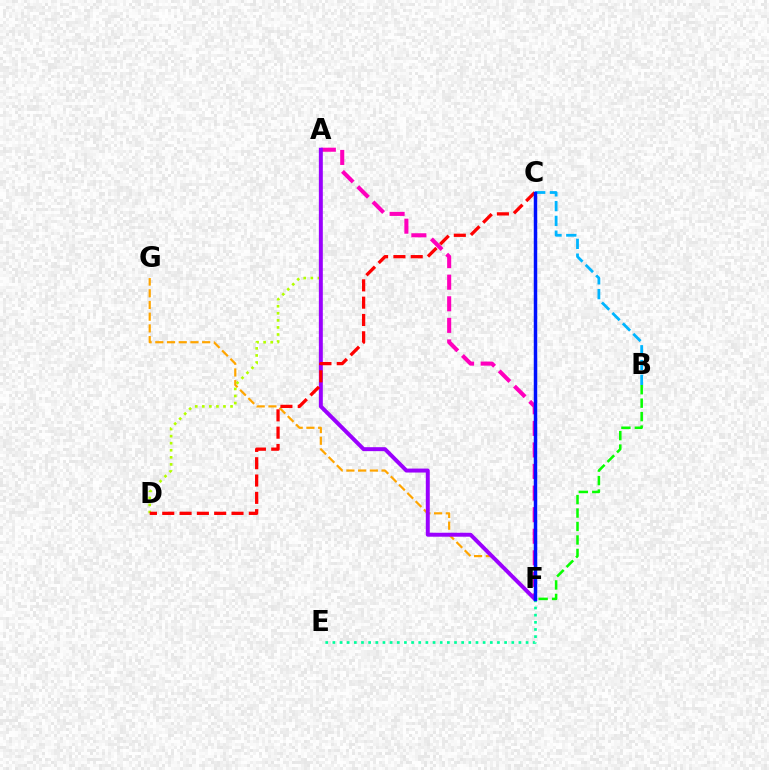{('F', 'G'): [{'color': '#ffa500', 'line_style': 'dashed', 'thickness': 1.59}], ('A', 'D'): [{'color': '#b3ff00', 'line_style': 'dotted', 'thickness': 1.92}], ('A', 'F'): [{'color': '#ff00bd', 'line_style': 'dashed', 'thickness': 2.93}, {'color': '#9b00ff', 'line_style': 'solid', 'thickness': 2.85}], ('B', 'C'): [{'color': '#00b5ff', 'line_style': 'dashed', 'thickness': 2.01}], ('C', 'D'): [{'color': '#ff0000', 'line_style': 'dashed', 'thickness': 2.35}], ('E', 'F'): [{'color': '#00ff9d', 'line_style': 'dotted', 'thickness': 1.94}], ('B', 'F'): [{'color': '#08ff00', 'line_style': 'dashed', 'thickness': 1.83}], ('C', 'F'): [{'color': '#0010ff', 'line_style': 'solid', 'thickness': 2.5}]}